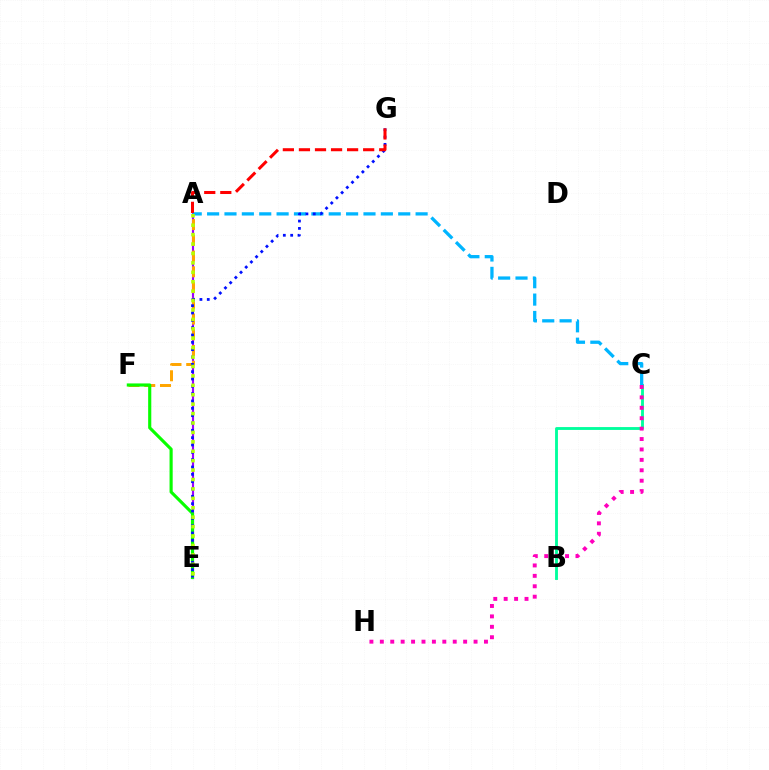{('A', 'E'): [{'color': '#9b00ff', 'line_style': 'solid', 'thickness': 1.55}, {'color': '#b3ff00', 'line_style': 'dotted', 'thickness': 2.56}], ('B', 'C'): [{'color': '#00ff9d', 'line_style': 'solid', 'thickness': 2.06}], ('C', 'H'): [{'color': '#ff00bd', 'line_style': 'dotted', 'thickness': 2.83}], ('A', 'F'): [{'color': '#ffa500', 'line_style': 'dashed', 'thickness': 2.14}], ('E', 'F'): [{'color': '#08ff00', 'line_style': 'solid', 'thickness': 2.26}], ('A', 'C'): [{'color': '#00b5ff', 'line_style': 'dashed', 'thickness': 2.36}], ('E', 'G'): [{'color': '#0010ff', 'line_style': 'dotted', 'thickness': 1.99}], ('A', 'G'): [{'color': '#ff0000', 'line_style': 'dashed', 'thickness': 2.18}]}